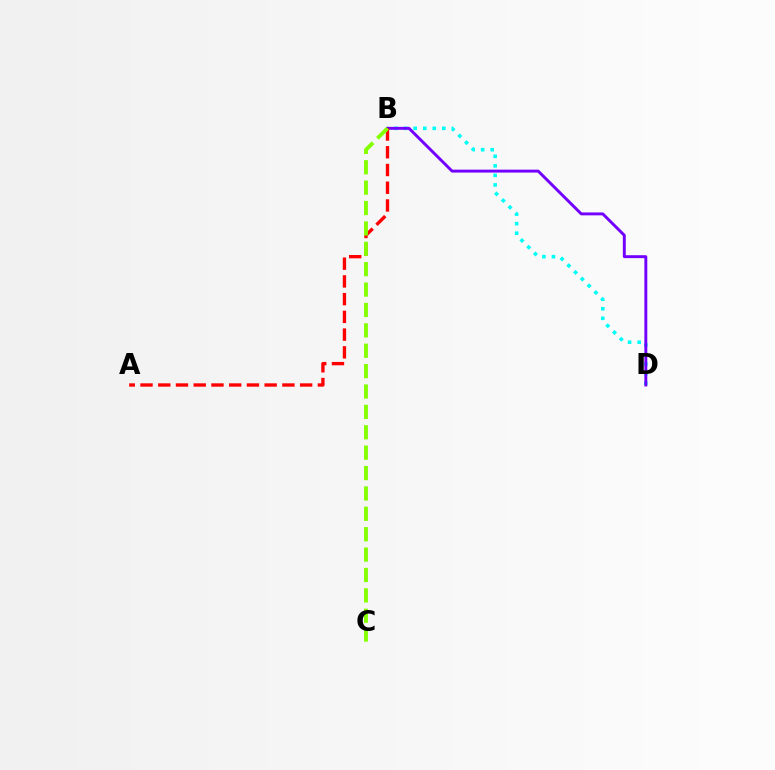{('B', 'D'): [{'color': '#00fff6', 'line_style': 'dotted', 'thickness': 2.59}, {'color': '#7200ff', 'line_style': 'solid', 'thickness': 2.1}], ('A', 'B'): [{'color': '#ff0000', 'line_style': 'dashed', 'thickness': 2.41}], ('B', 'C'): [{'color': '#84ff00', 'line_style': 'dashed', 'thickness': 2.77}]}